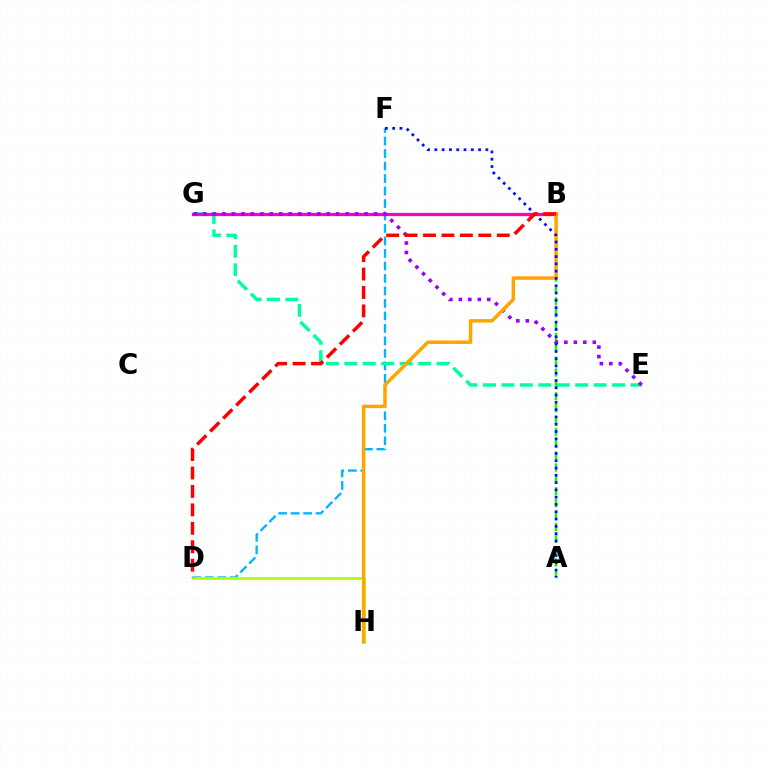{('A', 'B'): [{'color': '#08ff00', 'line_style': 'dashed', 'thickness': 1.61}], ('D', 'F'): [{'color': '#00b5ff', 'line_style': 'dashed', 'thickness': 1.7}], ('E', 'G'): [{'color': '#00ff9d', 'line_style': 'dashed', 'thickness': 2.5}, {'color': '#9b00ff', 'line_style': 'dotted', 'thickness': 2.58}], ('B', 'G'): [{'color': '#ff00bd', 'line_style': 'solid', 'thickness': 2.34}], ('D', 'H'): [{'color': '#b3ff00', 'line_style': 'solid', 'thickness': 1.99}], ('B', 'H'): [{'color': '#ffa500', 'line_style': 'solid', 'thickness': 2.51}], ('A', 'F'): [{'color': '#0010ff', 'line_style': 'dotted', 'thickness': 1.98}], ('B', 'D'): [{'color': '#ff0000', 'line_style': 'dashed', 'thickness': 2.5}]}